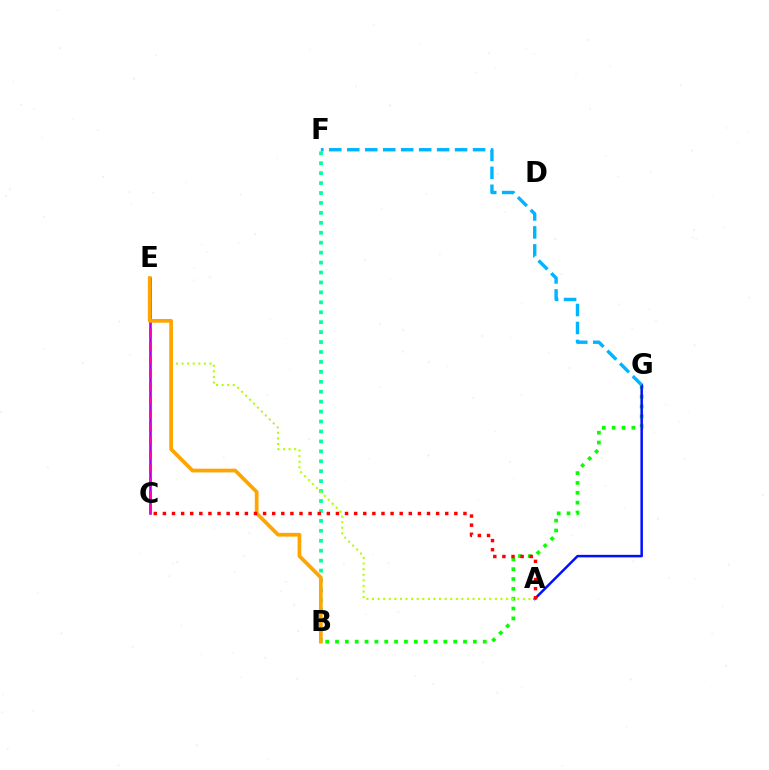{('C', 'E'): [{'color': '#9b00ff', 'line_style': 'solid', 'thickness': 1.83}, {'color': '#ff00bd', 'line_style': 'dashed', 'thickness': 1.84}], ('B', 'G'): [{'color': '#08ff00', 'line_style': 'dotted', 'thickness': 2.68}], ('A', 'G'): [{'color': '#0010ff', 'line_style': 'solid', 'thickness': 1.81}], ('B', 'F'): [{'color': '#00ff9d', 'line_style': 'dotted', 'thickness': 2.7}], ('A', 'E'): [{'color': '#b3ff00', 'line_style': 'dotted', 'thickness': 1.52}], ('F', 'G'): [{'color': '#00b5ff', 'line_style': 'dashed', 'thickness': 2.44}], ('B', 'E'): [{'color': '#ffa500', 'line_style': 'solid', 'thickness': 2.69}], ('A', 'C'): [{'color': '#ff0000', 'line_style': 'dotted', 'thickness': 2.47}]}